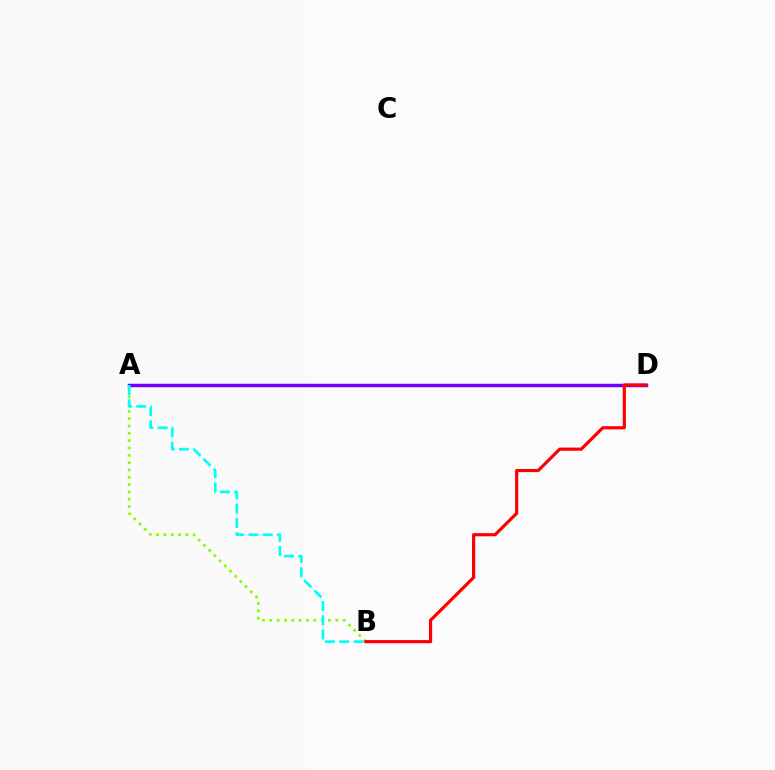{('A', 'D'): [{'color': '#7200ff', 'line_style': 'solid', 'thickness': 2.5}], ('A', 'B'): [{'color': '#84ff00', 'line_style': 'dotted', 'thickness': 1.99}, {'color': '#00fff6', 'line_style': 'dashed', 'thickness': 1.94}], ('B', 'D'): [{'color': '#ff0000', 'line_style': 'solid', 'thickness': 2.29}]}